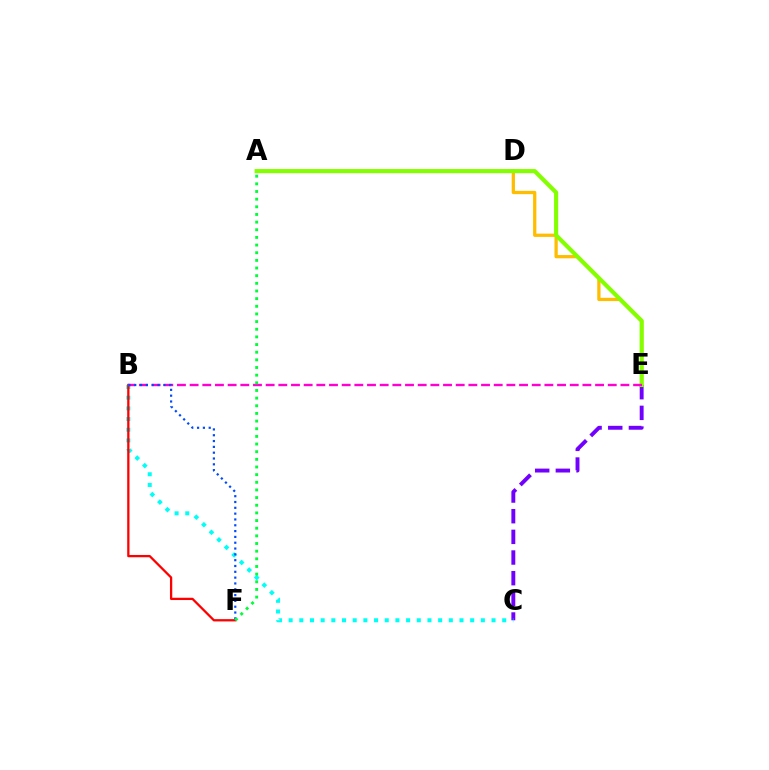{('D', 'E'): [{'color': '#ffbd00', 'line_style': 'solid', 'thickness': 2.36}], ('C', 'E'): [{'color': '#7200ff', 'line_style': 'dashed', 'thickness': 2.81}], ('B', 'C'): [{'color': '#00fff6', 'line_style': 'dotted', 'thickness': 2.9}], ('B', 'F'): [{'color': '#ff0000', 'line_style': 'solid', 'thickness': 1.64}, {'color': '#004bff', 'line_style': 'dotted', 'thickness': 1.58}], ('A', 'E'): [{'color': '#84ff00', 'line_style': 'solid', 'thickness': 2.98}], ('B', 'E'): [{'color': '#ff00cf', 'line_style': 'dashed', 'thickness': 1.72}], ('A', 'F'): [{'color': '#00ff39', 'line_style': 'dotted', 'thickness': 2.08}]}